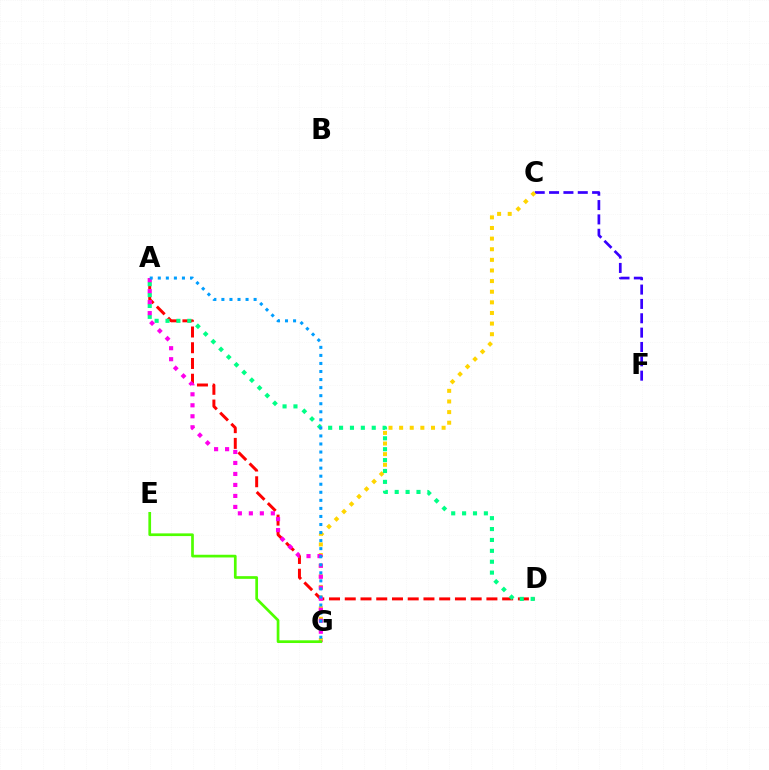{('C', 'F'): [{'color': '#3700ff', 'line_style': 'dashed', 'thickness': 1.95}], ('C', 'G'): [{'color': '#ffd500', 'line_style': 'dotted', 'thickness': 2.89}], ('A', 'D'): [{'color': '#ff0000', 'line_style': 'dashed', 'thickness': 2.14}, {'color': '#00ff86', 'line_style': 'dotted', 'thickness': 2.96}], ('A', 'G'): [{'color': '#ff00ed', 'line_style': 'dotted', 'thickness': 2.99}, {'color': '#009eff', 'line_style': 'dotted', 'thickness': 2.19}], ('E', 'G'): [{'color': '#4fff00', 'line_style': 'solid', 'thickness': 1.95}]}